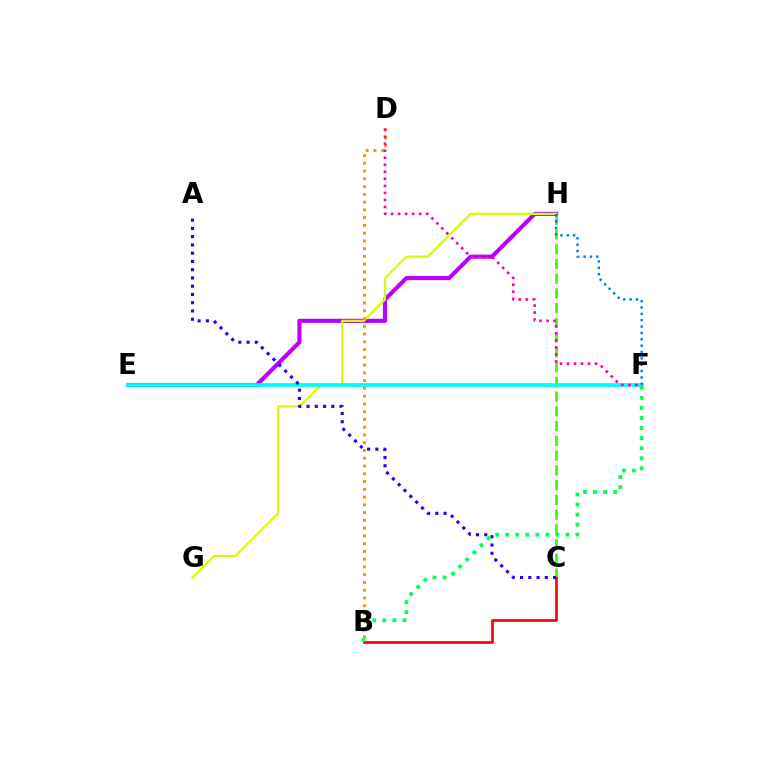{('E', 'H'): [{'color': '#b900ff', 'line_style': 'solid', 'thickness': 2.97}], ('G', 'H'): [{'color': '#d1ff00', 'line_style': 'solid', 'thickness': 1.62}], ('C', 'H'): [{'color': '#3dff00', 'line_style': 'dashed', 'thickness': 2.0}], ('E', 'F'): [{'color': '#00fff6', 'line_style': 'solid', 'thickness': 2.7}], ('B', 'C'): [{'color': '#ff0000', 'line_style': 'solid', 'thickness': 1.93}], ('A', 'C'): [{'color': '#2500ff', 'line_style': 'dotted', 'thickness': 2.24}], ('B', 'D'): [{'color': '#ff9400', 'line_style': 'dotted', 'thickness': 2.11}], ('F', 'H'): [{'color': '#0074ff', 'line_style': 'dotted', 'thickness': 1.73}], ('D', 'F'): [{'color': '#ff00ac', 'line_style': 'dotted', 'thickness': 1.91}], ('B', 'F'): [{'color': '#00ff5c', 'line_style': 'dotted', 'thickness': 2.73}]}